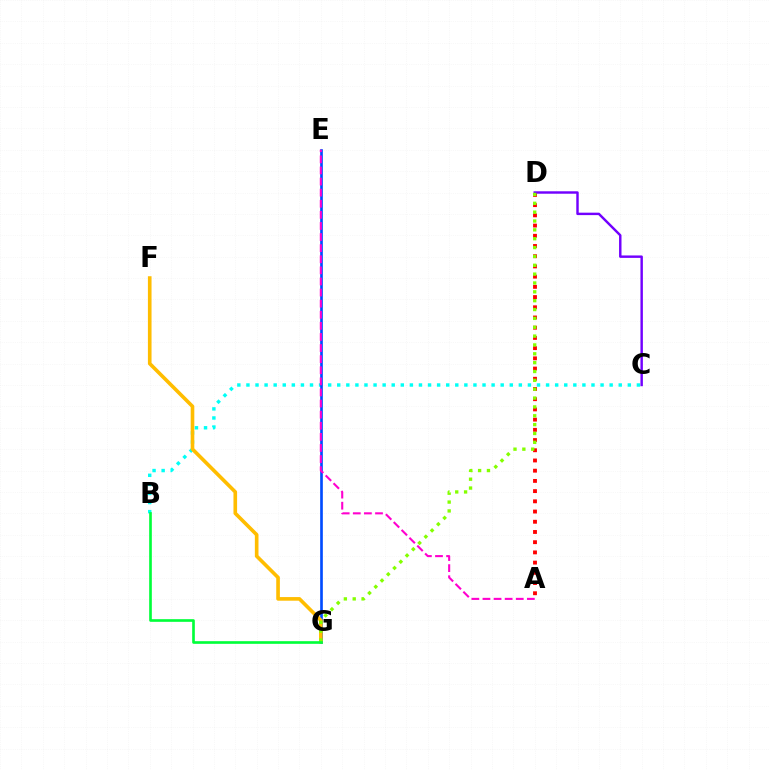{('A', 'D'): [{'color': '#ff0000', 'line_style': 'dotted', 'thickness': 2.77}], ('B', 'C'): [{'color': '#00fff6', 'line_style': 'dotted', 'thickness': 2.47}], ('C', 'D'): [{'color': '#7200ff', 'line_style': 'solid', 'thickness': 1.75}], ('E', 'G'): [{'color': '#004bff', 'line_style': 'solid', 'thickness': 1.92}], ('F', 'G'): [{'color': '#ffbd00', 'line_style': 'solid', 'thickness': 2.62}], ('D', 'G'): [{'color': '#84ff00', 'line_style': 'dotted', 'thickness': 2.41}], ('B', 'G'): [{'color': '#00ff39', 'line_style': 'solid', 'thickness': 1.91}], ('A', 'E'): [{'color': '#ff00cf', 'line_style': 'dashed', 'thickness': 1.51}]}